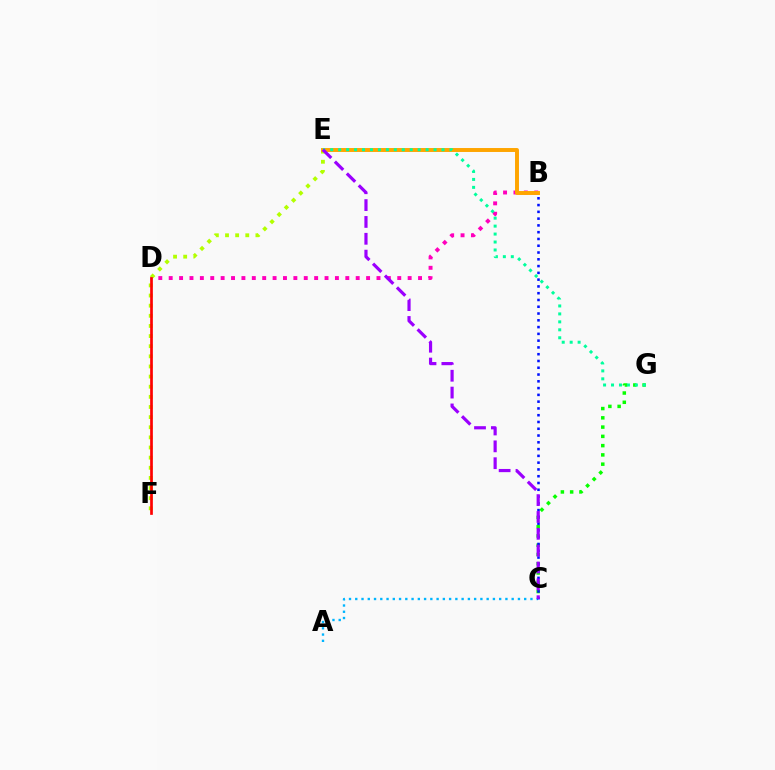{('B', 'D'): [{'color': '#ff00bd', 'line_style': 'dotted', 'thickness': 2.82}], ('C', 'G'): [{'color': '#08ff00', 'line_style': 'dotted', 'thickness': 2.52}], ('E', 'F'): [{'color': '#b3ff00', 'line_style': 'dotted', 'thickness': 2.75}], ('A', 'C'): [{'color': '#00b5ff', 'line_style': 'dotted', 'thickness': 1.7}], ('B', 'C'): [{'color': '#0010ff', 'line_style': 'dotted', 'thickness': 1.84}], ('B', 'E'): [{'color': '#ffa500', 'line_style': 'solid', 'thickness': 2.84}], ('E', 'G'): [{'color': '#00ff9d', 'line_style': 'dotted', 'thickness': 2.16}], ('C', 'E'): [{'color': '#9b00ff', 'line_style': 'dashed', 'thickness': 2.29}], ('D', 'F'): [{'color': '#ff0000', 'line_style': 'solid', 'thickness': 1.93}]}